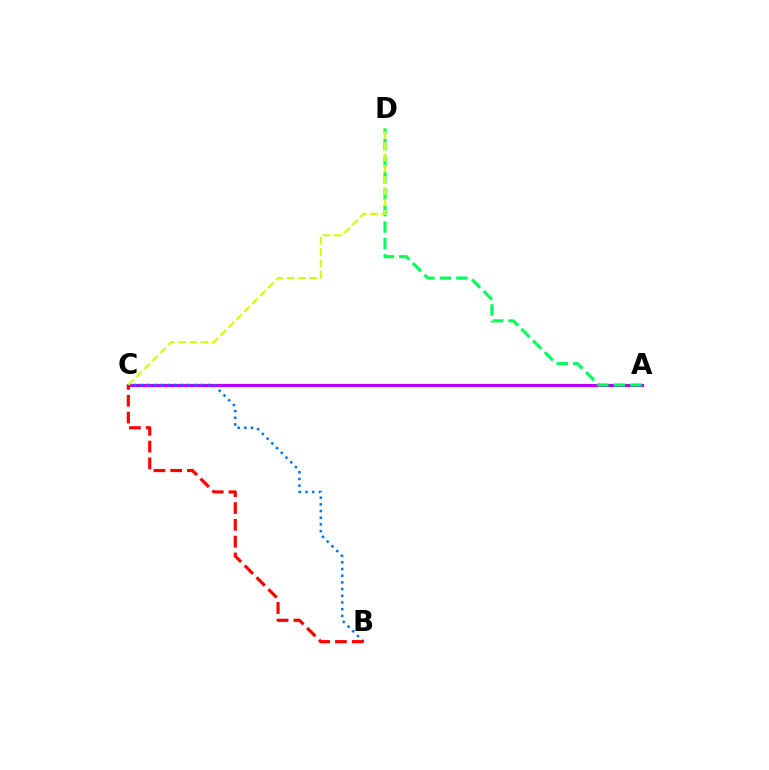{('A', 'C'): [{'color': '#b900ff', 'line_style': 'solid', 'thickness': 2.28}], ('A', 'D'): [{'color': '#00ff5c', 'line_style': 'dashed', 'thickness': 2.24}], ('B', 'C'): [{'color': '#0074ff', 'line_style': 'dotted', 'thickness': 1.82}, {'color': '#ff0000', 'line_style': 'dashed', 'thickness': 2.28}], ('C', 'D'): [{'color': '#d1ff00', 'line_style': 'dashed', 'thickness': 1.53}]}